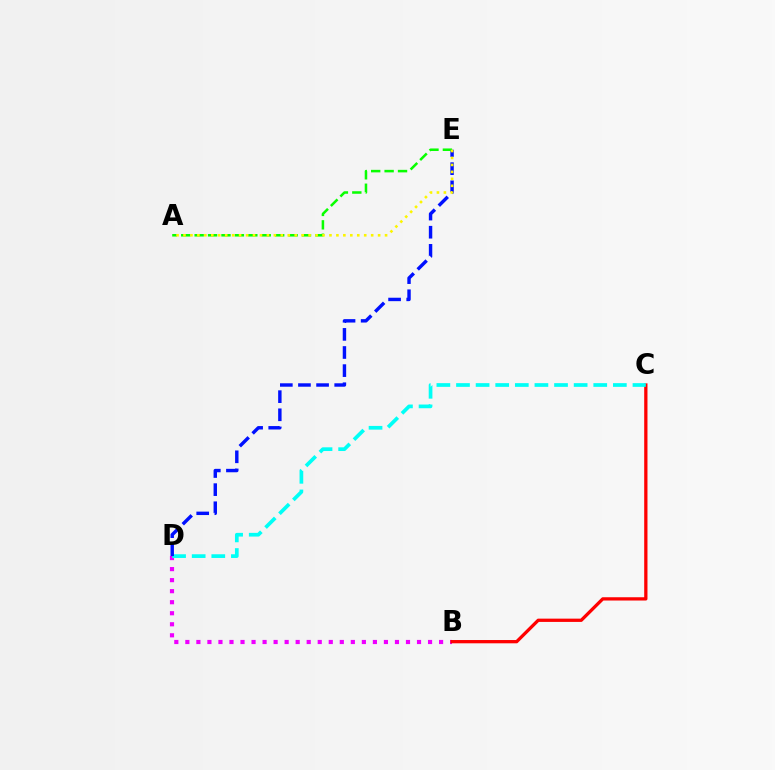{('B', 'D'): [{'color': '#ee00ff', 'line_style': 'dotted', 'thickness': 3.0}], ('B', 'C'): [{'color': '#ff0000', 'line_style': 'solid', 'thickness': 2.36}], ('C', 'D'): [{'color': '#00fff6', 'line_style': 'dashed', 'thickness': 2.66}], ('D', 'E'): [{'color': '#0010ff', 'line_style': 'dashed', 'thickness': 2.46}], ('A', 'E'): [{'color': '#08ff00', 'line_style': 'dashed', 'thickness': 1.82}, {'color': '#fcf500', 'line_style': 'dotted', 'thickness': 1.89}]}